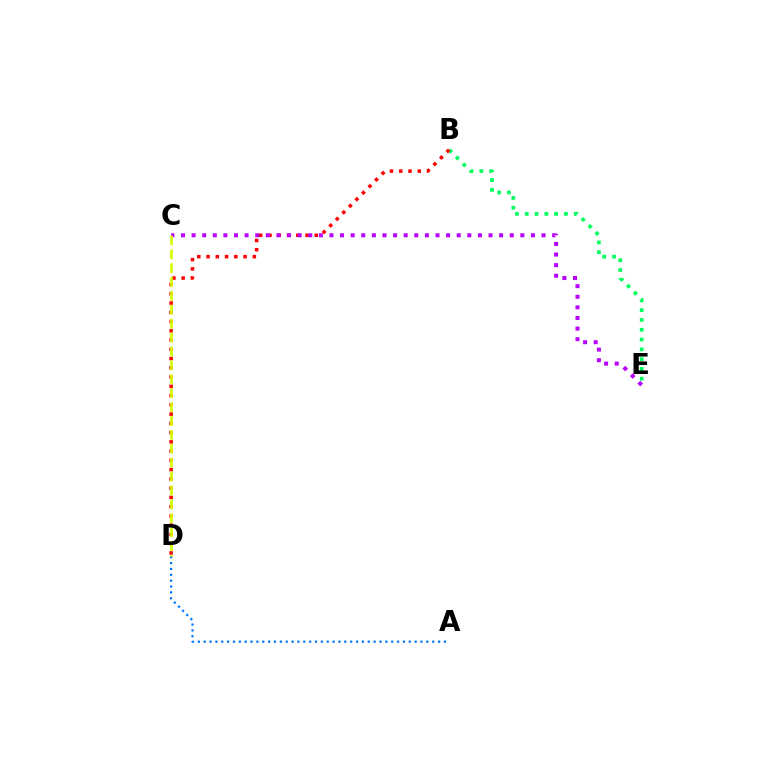{('B', 'E'): [{'color': '#00ff5c', 'line_style': 'dotted', 'thickness': 2.66}], ('B', 'D'): [{'color': '#ff0000', 'line_style': 'dotted', 'thickness': 2.51}], ('A', 'D'): [{'color': '#0074ff', 'line_style': 'dotted', 'thickness': 1.59}], ('C', 'E'): [{'color': '#b900ff', 'line_style': 'dotted', 'thickness': 2.88}], ('C', 'D'): [{'color': '#d1ff00', 'line_style': 'dashed', 'thickness': 1.89}]}